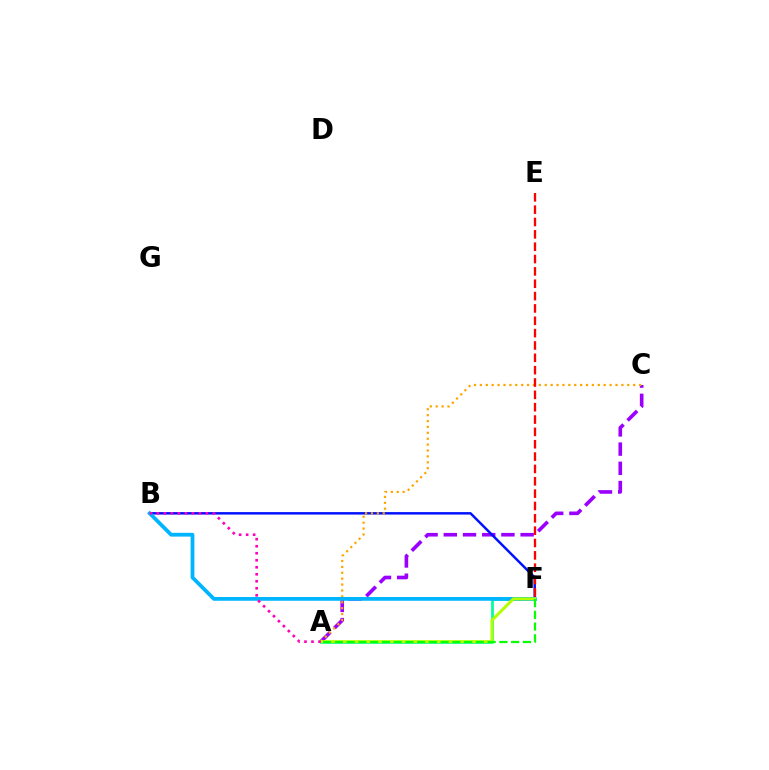{('A', 'C'): [{'color': '#9b00ff', 'line_style': 'dashed', 'thickness': 2.61}, {'color': '#ffa500', 'line_style': 'dotted', 'thickness': 1.6}], ('B', 'F'): [{'color': '#0010ff', 'line_style': 'solid', 'thickness': 1.77}, {'color': '#00b5ff', 'line_style': 'solid', 'thickness': 2.71}], ('A', 'F'): [{'color': '#00ff9d', 'line_style': 'solid', 'thickness': 1.99}, {'color': '#b3ff00', 'line_style': 'solid', 'thickness': 2.17}, {'color': '#08ff00', 'line_style': 'dashed', 'thickness': 1.6}], ('E', 'F'): [{'color': '#ff0000', 'line_style': 'dashed', 'thickness': 1.68}], ('A', 'B'): [{'color': '#ff00bd', 'line_style': 'dotted', 'thickness': 1.91}]}